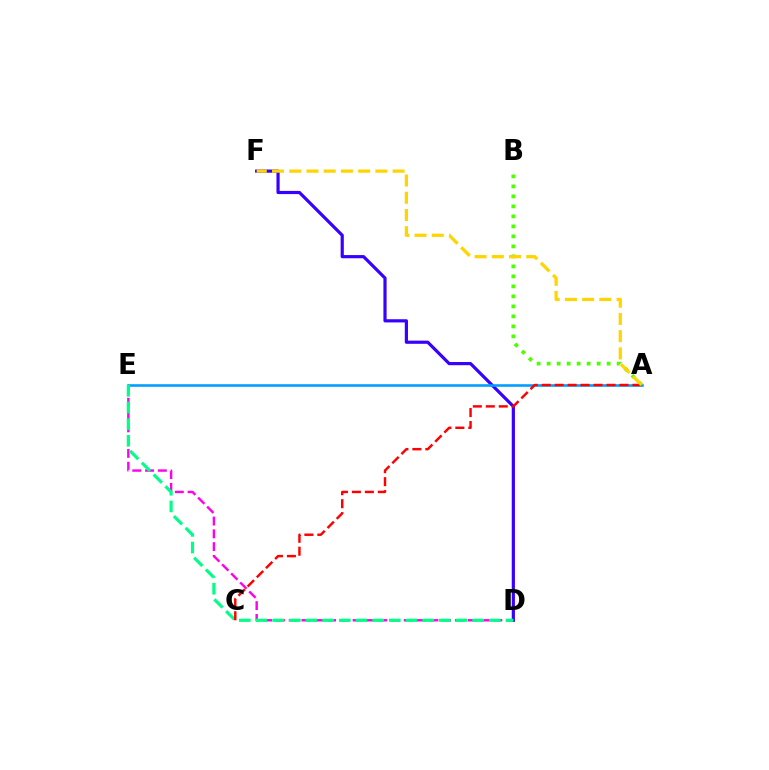{('A', 'B'): [{'color': '#4fff00', 'line_style': 'dotted', 'thickness': 2.72}], ('D', 'F'): [{'color': '#3700ff', 'line_style': 'solid', 'thickness': 2.29}], ('A', 'E'): [{'color': '#009eff', 'line_style': 'solid', 'thickness': 1.87}], ('D', 'E'): [{'color': '#ff00ed', 'line_style': 'dashed', 'thickness': 1.74}, {'color': '#00ff86', 'line_style': 'dashed', 'thickness': 2.26}], ('A', 'C'): [{'color': '#ff0000', 'line_style': 'dashed', 'thickness': 1.76}], ('A', 'F'): [{'color': '#ffd500', 'line_style': 'dashed', 'thickness': 2.34}]}